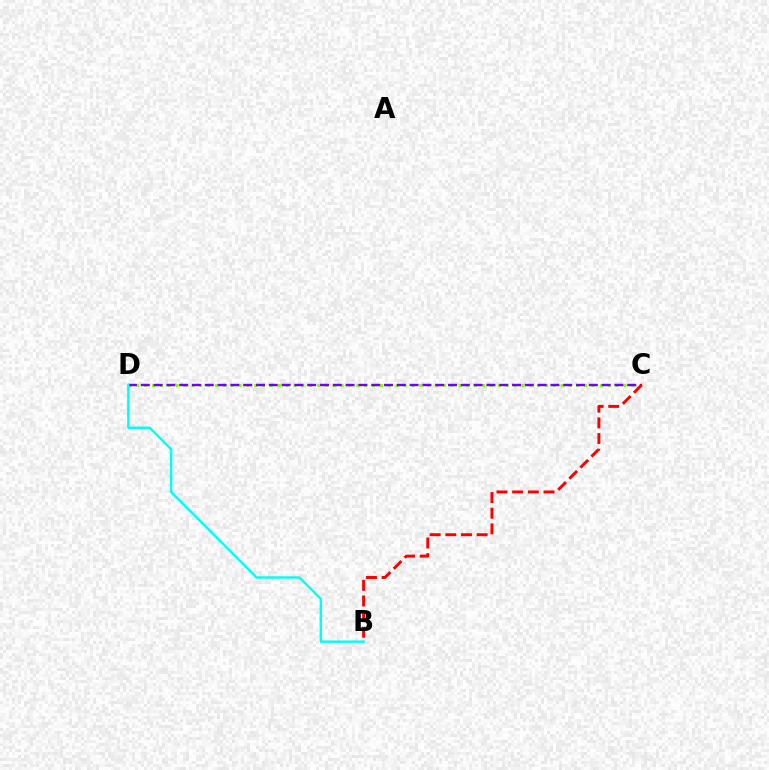{('C', 'D'): [{'color': '#84ff00', 'line_style': 'dotted', 'thickness': 2.13}, {'color': '#7200ff', 'line_style': 'dashed', 'thickness': 1.74}], ('B', 'C'): [{'color': '#ff0000', 'line_style': 'dashed', 'thickness': 2.13}], ('B', 'D'): [{'color': '#00fff6', 'line_style': 'solid', 'thickness': 1.75}]}